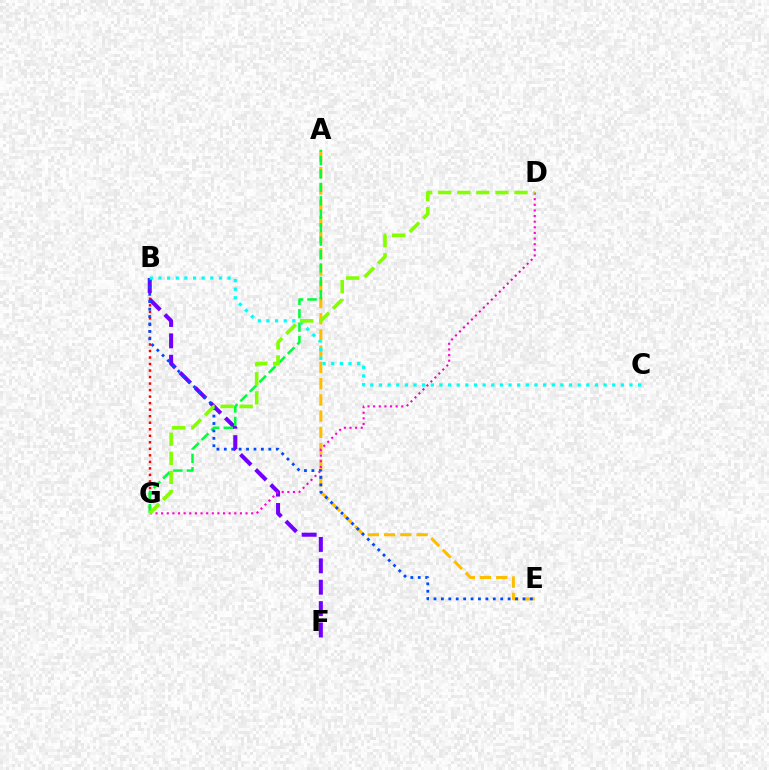{('A', 'E'): [{'color': '#ffbd00', 'line_style': 'dashed', 'thickness': 2.21}], ('B', 'G'): [{'color': '#ff0000', 'line_style': 'dotted', 'thickness': 1.77}], ('B', 'F'): [{'color': '#7200ff', 'line_style': 'dashed', 'thickness': 2.91}], ('A', 'G'): [{'color': '#00ff39', 'line_style': 'dashed', 'thickness': 1.82}], ('B', 'E'): [{'color': '#004bff', 'line_style': 'dotted', 'thickness': 2.02}], ('D', 'G'): [{'color': '#ff00cf', 'line_style': 'dotted', 'thickness': 1.53}, {'color': '#84ff00', 'line_style': 'dashed', 'thickness': 2.59}], ('B', 'C'): [{'color': '#00fff6', 'line_style': 'dotted', 'thickness': 2.35}]}